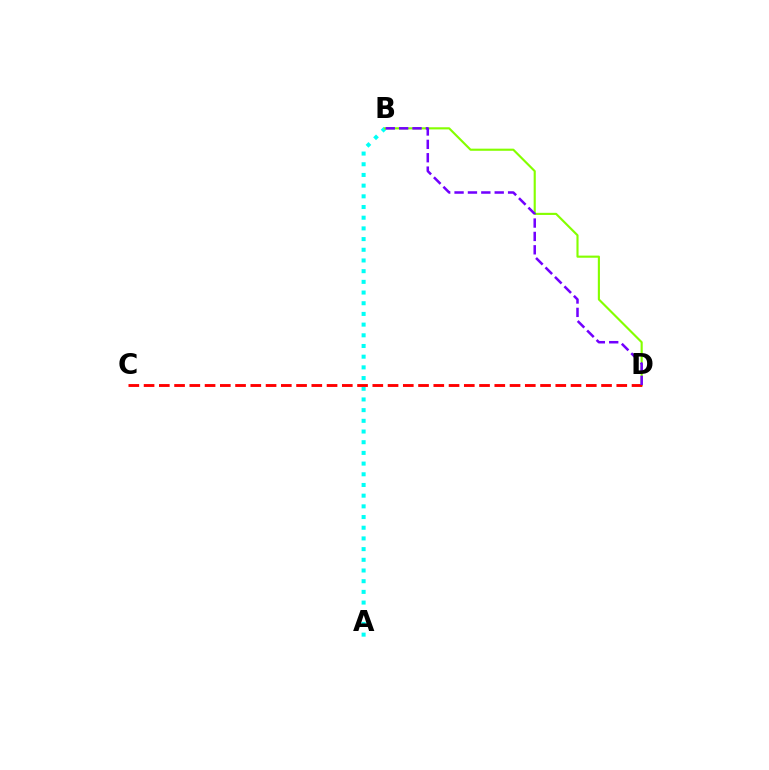{('A', 'B'): [{'color': '#00fff6', 'line_style': 'dotted', 'thickness': 2.9}], ('B', 'D'): [{'color': '#84ff00', 'line_style': 'solid', 'thickness': 1.54}, {'color': '#7200ff', 'line_style': 'dashed', 'thickness': 1.82}], ('C', 'D'): [{'color': '#ff0000', 'line_style': 'dashed', 'thickness': 2.07}]}